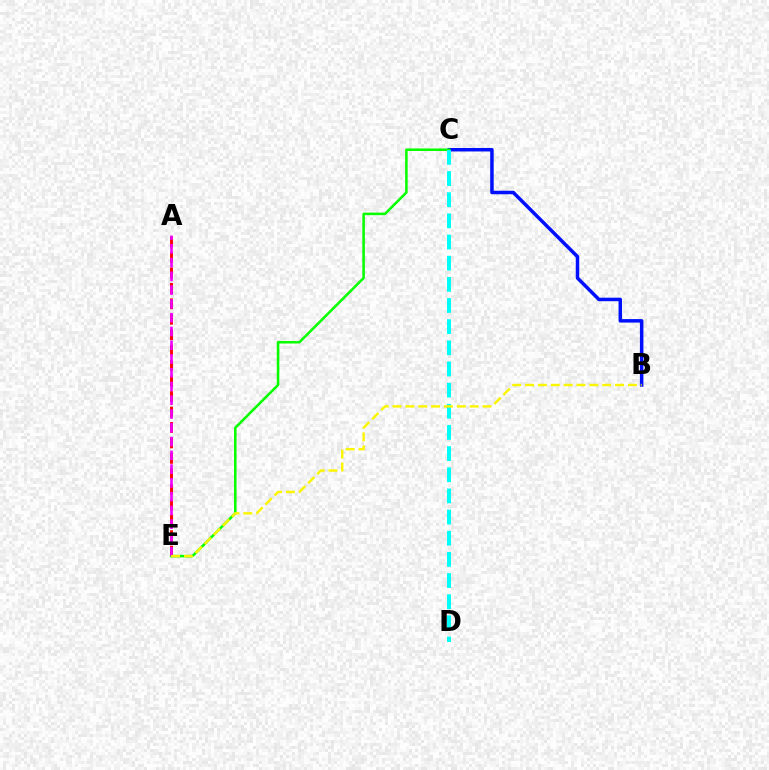{('B', 'C'): [{'color': '#0010ff', 'line_style': 'solid', 'thickness': 2.52}], ('A', 'E'): [{'color': '#ff0000', 'line_style': 'dashed', 'thickness': 2.1}, {'color': '#ee00ff', 'line_style': 'dashed', 'thickness': 1.87}], ('C', 'E'): [{'color': '#08ff00', 'line_style': 'solid', 'thickness': 1.84}], ('C', 'D'): [{'color': '#00fff6', 'line_style': 'dashed', 'thickness': 2.87}], ('B', 'E'): [{'color': '#fcf500', 'line_style': 'dashed', 'thickness': 1.75}]}